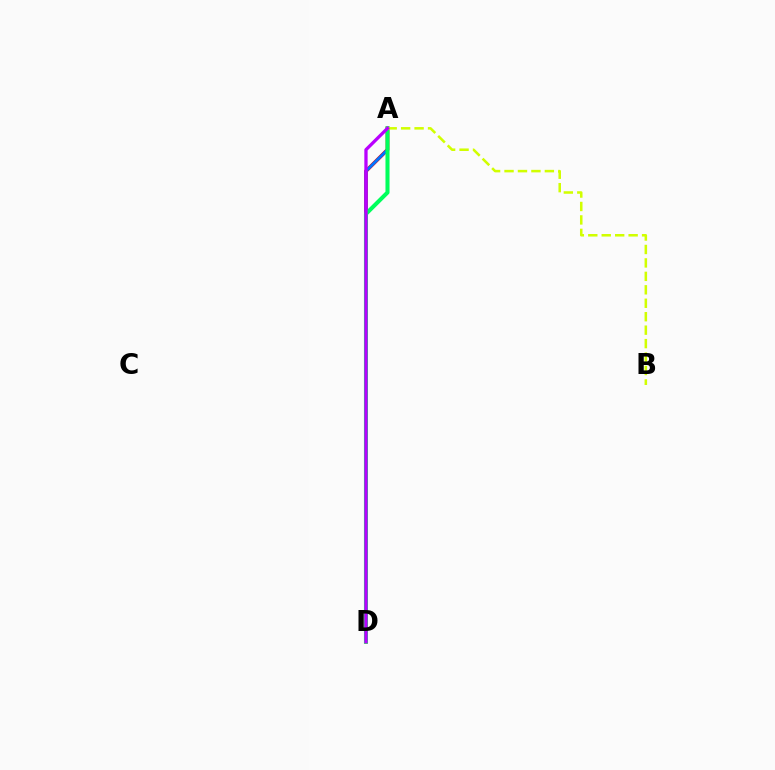{('A', 'D'): [{'color': '#ff0000', 'line_style': 'solid', 'thickness': 2.64}, {'color': '#0074ff', 'line_style': 'solid', 'thickness': 2.1}, {'color': '#00ff5c', 'line_style': 'solid', 'thickness': 2.92}, {'color': '#b900ff', 'line_style': 'solid', 'thickness': 2.36}], ('A', 'B'): [{'color': '#d1ff00', 'line_style': 'dashed', 'thickness': 1.83}]}